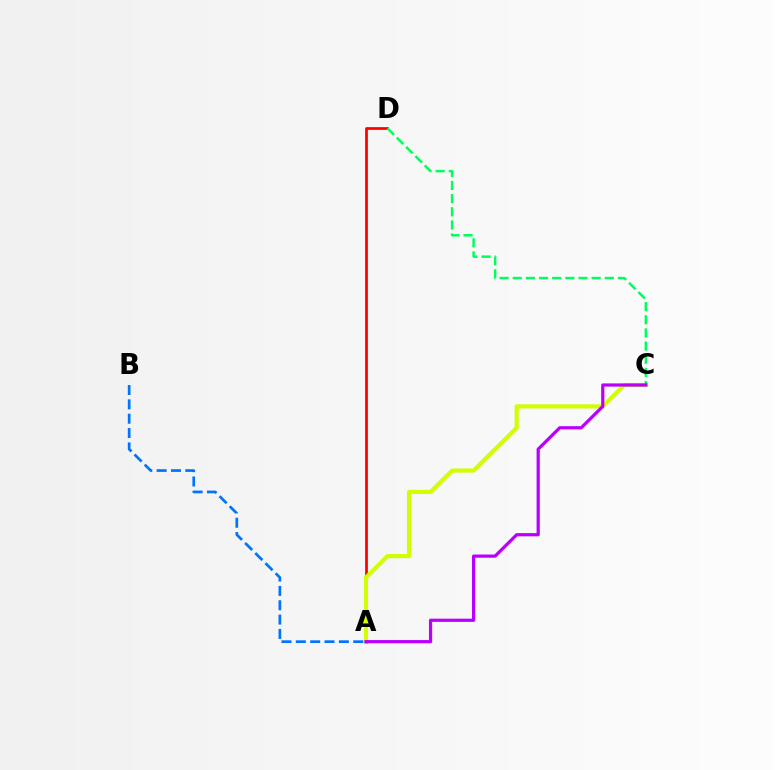{('A', 'D'): [{'color': '#ff0000', 'line_style': 'solid', 'thickness': 1.96}], ('A', 'C'): [{'color': '#d1ff00', 'line_style': 'solid', 'thickness': 2.99}, {'color': '#b900ff', 'line_style': 'solid', 'thickness': 2.31}], ('A', 'B'): [{'color': '#0074ff', 'line_style': 'dashed', 'thickness': 1.95}], ('C', 'D'): [{'color': '#00ff5c', 'line_style': 'dashed', 'thickness': 1.79}]}